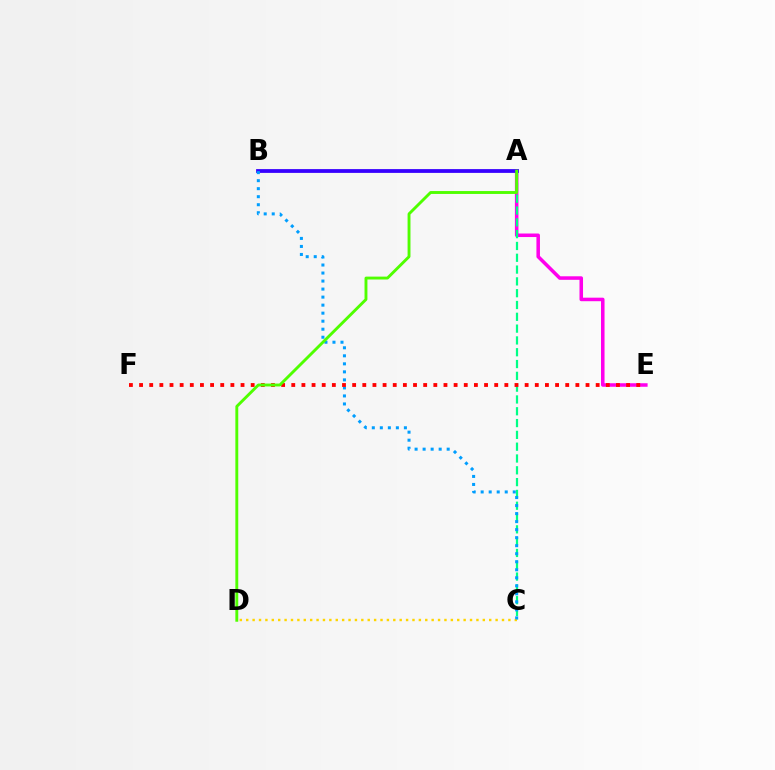{('A', 'E'): [{'color': '#ff00ed', 'line_style': 'solid', 'thickness': 2.54}], ('A', 'C'): [{'color': '#00ff86', 'line_style': 'dashed', 'thickness': 1.6}], ('C', 'D'): [{'color': '#ffd500', 'line_style': 'dotted', 'thickness': 1.74}], ('A', 'B'): [{'color': '#3700ff', 'line_style': 'solid', 'thickness': 2.72}], ('B', 'C'): [{'color': '#009eff', 'line_style': 'dotted', 'thickness': 2.18}], ('E', 'F'): [{'color': '#ff0000', 'line_style': 'dotted', 'thickness': 2.76}], ('A', 'D'): [{'color': '#4fff00', 'line_style': 'solid', 'thickness': 2.08}]}